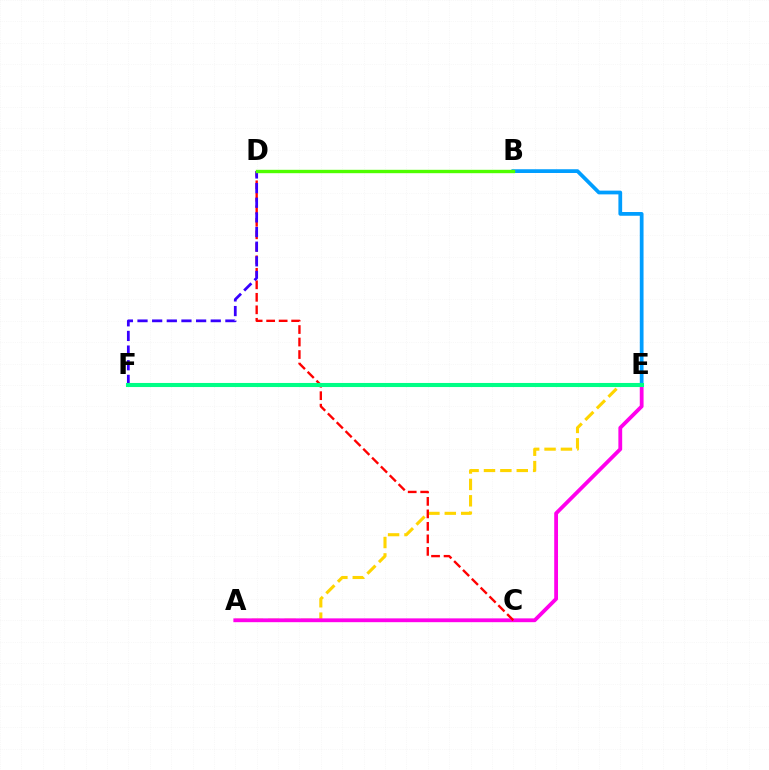{('A', 'E'): [{'color': '#ffd500', 'line_style': 'dashed', 'thickness': 2.23}, {'color': '#ff00ed', 'line_style': 'solid', 'thickness': 2.74}], ('B', 'E'): [{'color': '#009eff', 'line_style': 'solid', 'thickness': 2.7}], ('C', 'D'): [{'color': '#ff0000', 'line_style': 'dashed', 'thickness': 1.7}], ('D', 'F'): [{'color': '#3700ff', 'line_style': 'dashed', 'thickness': 1.99}], ('B', 'D'): [{'color': '#4fff00', 'line_style': 'solid', 'thickness': 2.44}], ('E', 'F'): [{'color': '#00ff86', 'line_style': 'solid', 'thickness': 2.94}]}